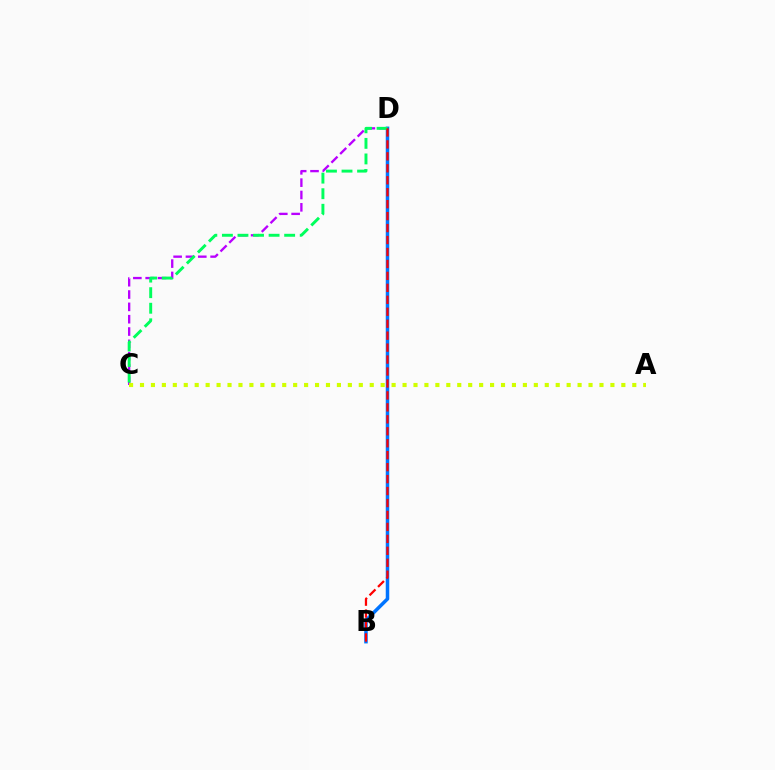{('C', 'D'): [{'color': '#b900ff', 'line_style': 'dashed', 'thickness': 1.68}, {'color': '#00ff5c', 'line_style': 'dashed', 'thickness': 2.11}], ('B', 'D'): [{'color': '#0074ff', 'line_style': 'solid', 'thickness': 2.53}, {'color': '#ff0000', 'line_style': 'dashed', 'thickness': 1.62}], ('A', 'C'): [{'color': '#d1ff00', 'line_style': 'dotted', 'thickness': 2.97}]}